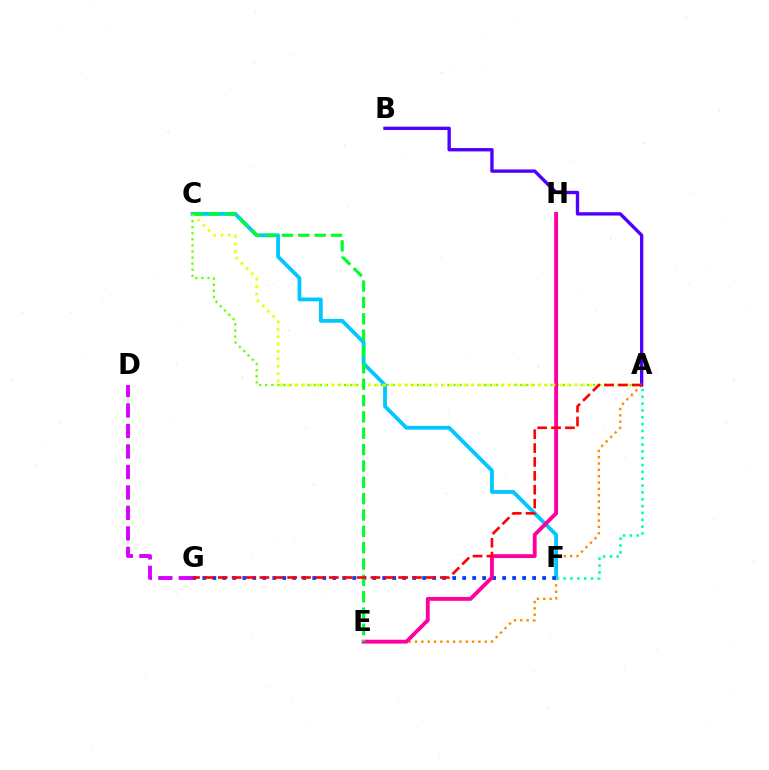{('A', 'E'): [{'color': '#ff8800', 'line_style': 'dotted', 'thickness': 1.72}], ('A', 'B'): [{'color': '#4f00ff', 'line_style': 'solid', 'thickness': 2.42}], ('C', 'F'): [{'color': '#00c7ff', 'line_style': 'solid', 'thickness': 2.75}], ('A', 'C'): [{'color': '#66ff00', 'line_style': 'dotted', 'thickness': 1.65}, {'color': '#eeff00', 'line_style': 'dotted', 'thickness': 2.0}], ('F', 'G'): [{'color': '#003fff', 'line_style': 'dotted', 'thickness': 2.72}], ('E', 'H'): [{'color': '#ff00a0', 'line_style': 'solid', 'thickness': 2.78}], ('A', 'F'): [{'color': '#00ffaf', 'line_style': 'dotted', 'thickness': 1.86}], ('D', 'G'): [{'color': '#d600ff', 'line_style': 'dashed', 'thickness': 2.78}], ('C', 'E'): [{'color': '#00ff27', 'line_style': 'dashed', 'thickness': 2.22}], ('A', 'G'): [{'color': '#ff0000', 'line_style': 'dashed', 'thickness': 1.89}]}